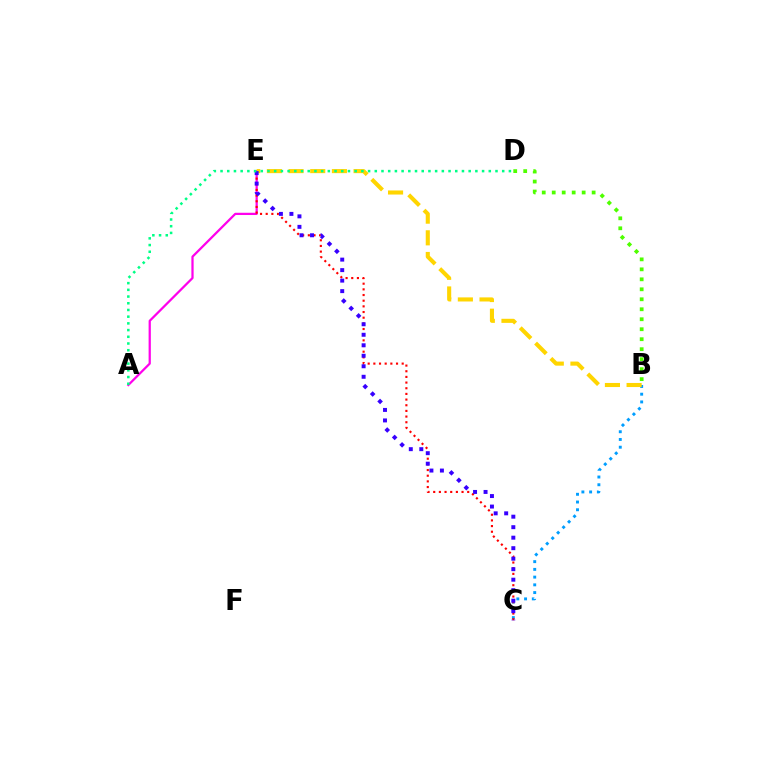{('B', 'C'): [{'color': '#009eff', 'line_style': 'dotted', 'thickness': 2.1}], ('A', 'E'): [{'color': '#ff00ed', 'line_style': 'solid', 'thickness': 1.62}], ('B', 'D'): [{'color': '#4fff00', 'line_style': 'dotted', 'thickness': 2.71}], ('C', 'E'): [{'color': '#ff0000', 'line_style': 'dotted', 'thickness': 1.54}, {'color': '#3700ff', 'line_style': 'dotted', 'thickness': 2.85}], ('B', 'E'): [{'color': '#ffd500', 'line_style': 'dashed', 'thickness': 2.94}], ('A', 'D'): [{'color': '#00ff86', 'line_style': 'dotted', 'thickness': 1.82}]}